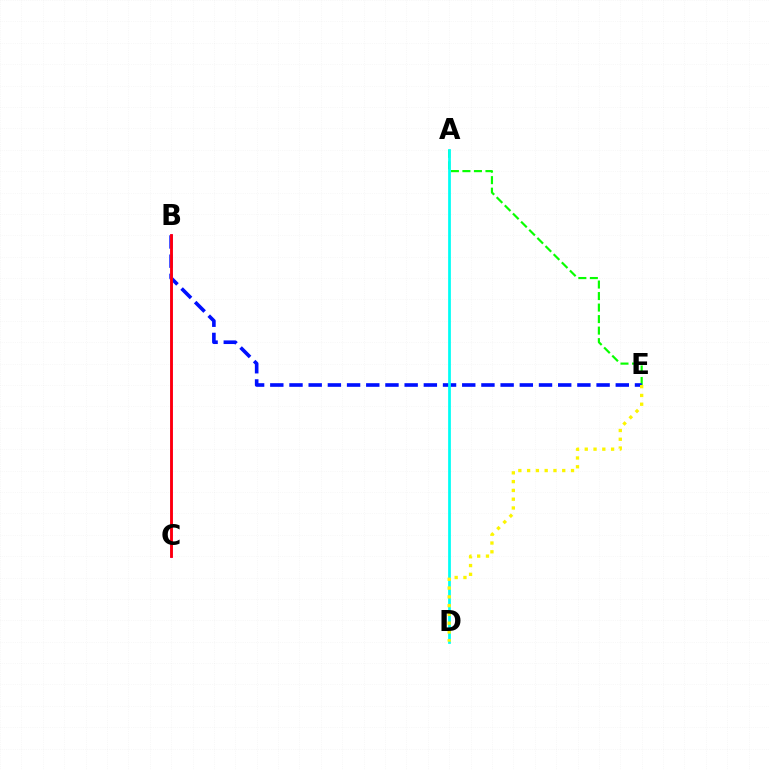{('A', 'E'): [{'color': '#08ff00', 'line_style': 'dashed', 'thickness': 1.56}], ('B', 'E'): [{'color': '#0010ff', 'line_style': 'dashed', 'thickness': 2.61}], ('A', 'D'): [{'color': '#00fff6', 'line_style': 'solid', 'thickness': 1.97}], ('D', 'E'): [{'color': '#fcf500', 'line_style': 'dotted', 'thickness': 2.39}], ('B', 'C'): [{'color': '#ee00ff', 'line_style': 'solid', 'thickness': 1.89}, {'color': '#ff0000', 'line_style': 'solid', 'thickness': 1.95}]}